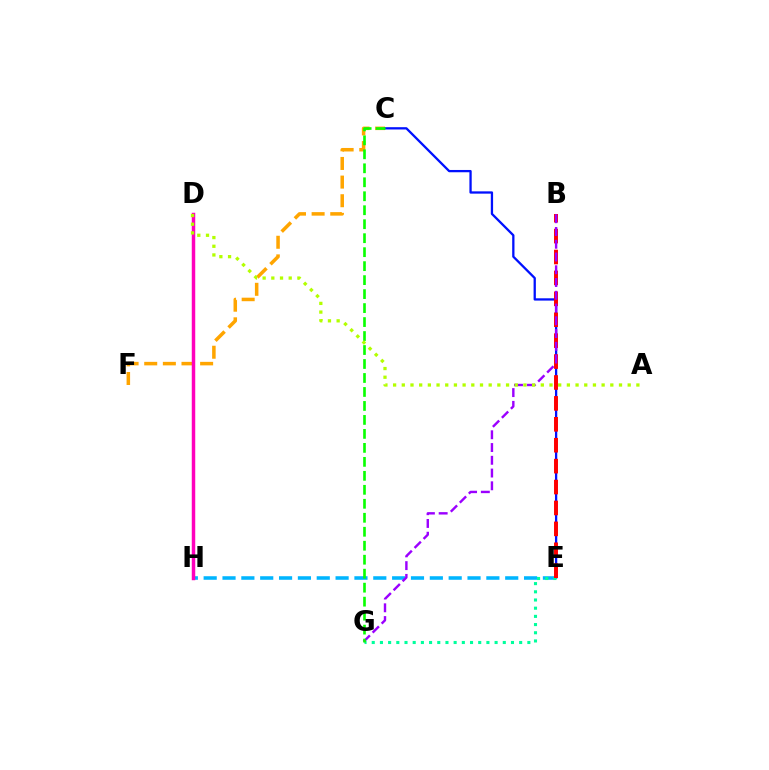{('E', 'H'): [{'color': '#00b5ff', 'line_style': 'dashed', 'thickness': 2.56}], ('C', 'F'): [{'color': '#ffa500', 'line_style': 'dashed', 'thickness': 2.53}], ('C', 'E'): [{'color': '#0010ff', 'line_style': 'solid', 'thickness': 1.65}], ('E', 'G'): [{'color': '#00ff9d', 'line_style': 'dotted', 'thickness': 2.23}], ('D', 'H'): [{'color': '#ff00bd', 'line_style': 'solid', 'thickness': 2.5}], ('B', 'E'): [{'color': '#ff0000', 'line_style': 'dashed', 'thickness': 2.84}], ('B', 'G'): [{'color': '#9b00ff', 'line_style': 'dashed', 'thickness': 1.73}], ('C', 'G'): [{'color': '#08ff00', 'line_style': 'dashed', 'thickness': 1.9}], ('A', 'D'): [{'color': '#b3ff00', 'line_style': 'dotted', 'thickness': 2.36}]}